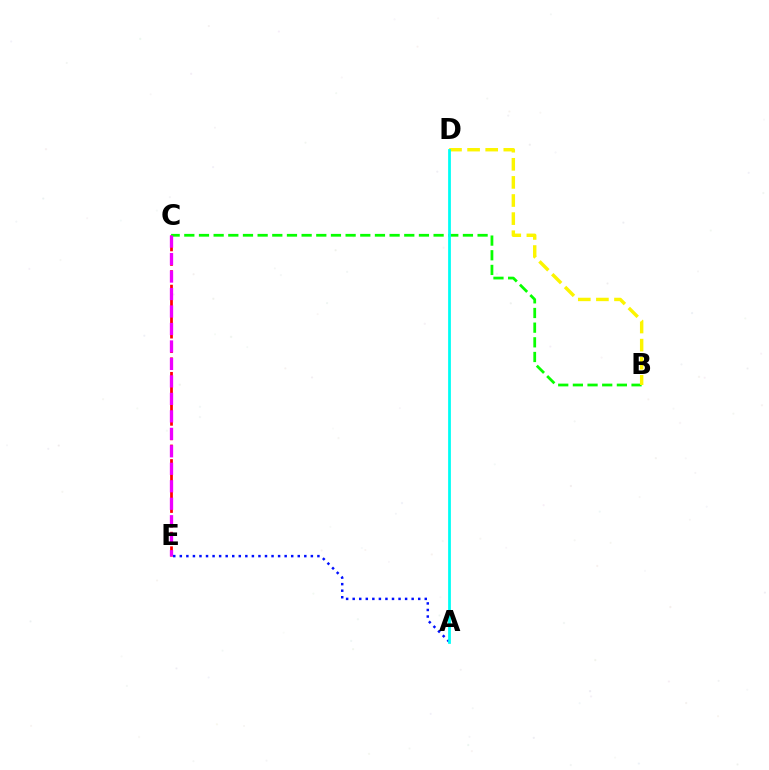{('C', 'E'): [{'color': '#ff0000', 'line_style': 'dashed', 'thickness': 1.97}, {'color': '#ee00ff', 'line_style': 'dashed', 'thickness': 2.37}], ('B', 'C'): [{'color': '#08ff00', 'line_style': 'dashed', 'thickness': 1.99}], ('A', 'E'): [{'color': '#0010ff', 'line_style': 'dotted', 'thickness': 1.78}], ('B', 'D'): [{'color': '#fcf500', 'line_style': 'dashed', 'thickness': 2.46}], ('A', 'D'): [{'color': '#00fff6', 'line_style': 'solid', 'thickness': 1.99}]}